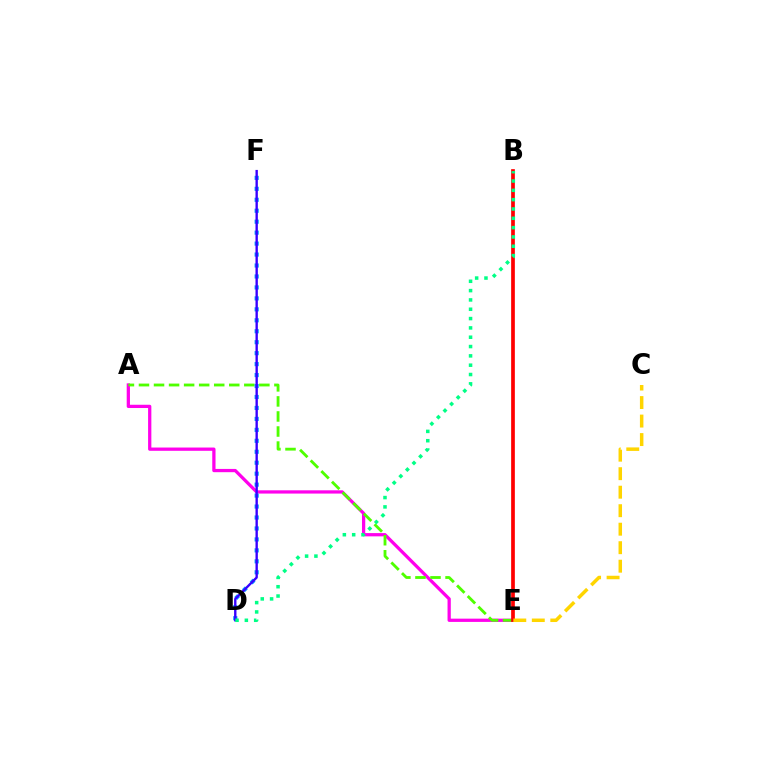{('A', 'E'): [{'color': '#ff00ed', 'line_style': 'solid', 'thickness': 2.35}, {'color': '#4fff00', 'line_style': 'dashed', 'thickness': 2.04}], ('D', 'F'): [{'color': '#009eff', 'line_style': 'dotted', 'thickness': 2.98}, {'color': '#3700ff', 'line_style': 'solid', 'thickness': 1.71}], ('B', 'E'): [{'color': '#ff0000', 'line_style': 'solid', 'thickness': 2.67}], ('C', 'E'): [{'color': '#ffd500', 'line_style': 'dashed', 'thickness': 2.51}], ('B', 'D'): [{'color': '#00ff86', 'line_style': 'dotted', 'thickness': 2.53}]}